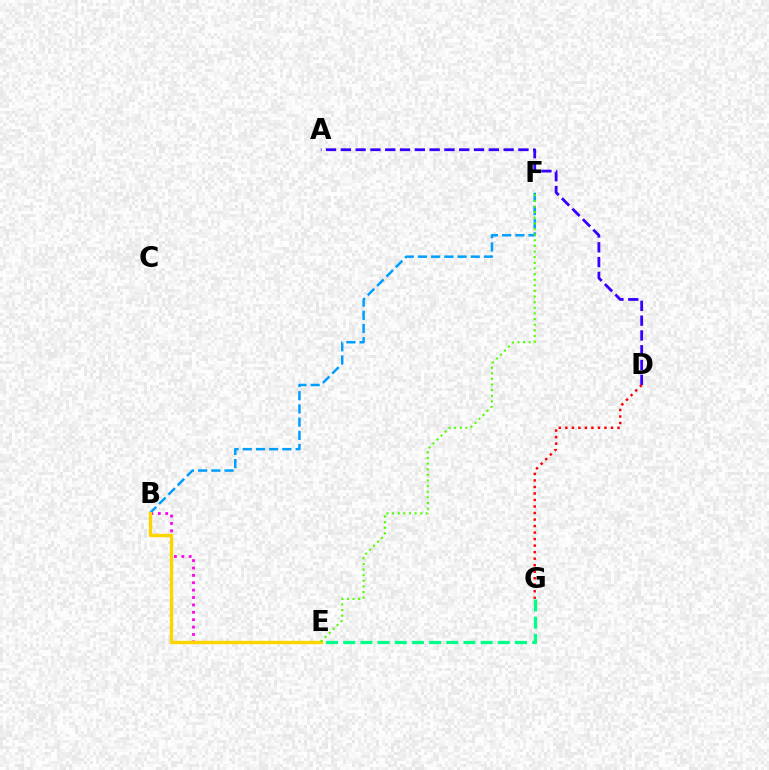{('A', 'D'): [{'color': '#3700ff', 'line_style': 'dashed', 'thickness': 2.01}], ('E', 'G'): [{'color': '#00ff86', 'line_style': 'dashed', 'thickness': 2.33}], ('B', 'E'): [{'color': '#ff00ed', 'line_style': 'dotted', 'thickness': 2.01}, {'color': '#ffd500', 'line_style': 'solid', 'thickness': 2.44}], ('B', 'F'): [{'color': '#009eff', 'line_style': 'dashed', 'thickness': 1.79}], ('D', 'G'): [{'color': '#ff0000', 'line_style': 'dotted', 'thickness': 1.77}], ('E', 'F'): [{'color': '#4fff00', 'line_style': 'dotted', 'thickness': 1.53}]}